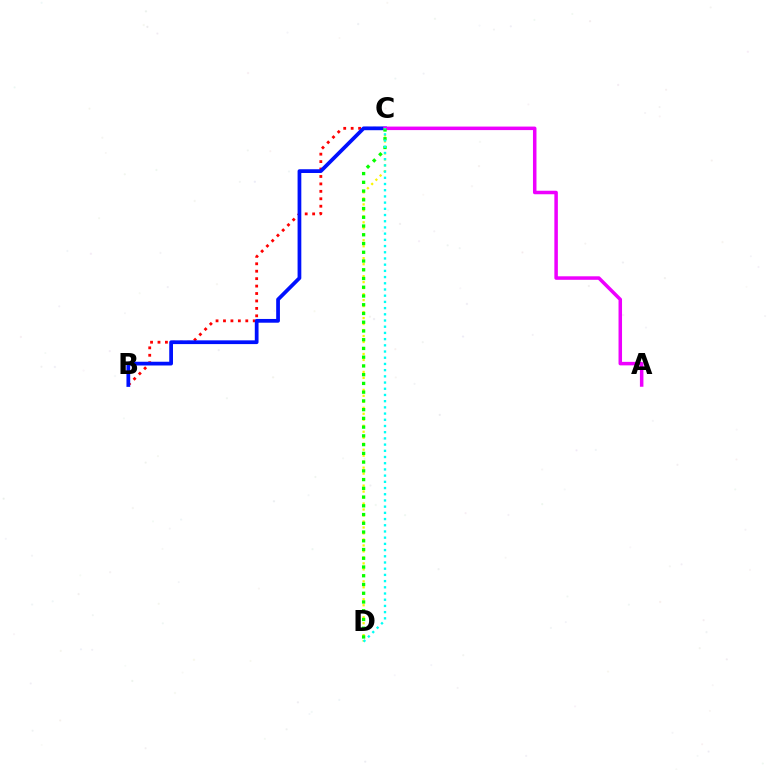{('B', 'C'): [{'color': '#ff0000', 'line_style': 'dotted', 'thickness': 2.02}, {'color': '#0010ff', 'line_style': 'solid', 'thickness': 2.7}], ('A', 'C'): [{'color': '#ee00ff', 'line_style': 'solid', 'thickness': 2.53}], ('C', 'D'): [{'color': '#fcf500', 'line_style': 'dotted', 'thickness': 1.63}, {'color': '#08ff00', 'line_style': 'dotted', 'thickness': 2.38}, {'color': '#00fff6', 'line_style': 'dotted', 'thickness': 1.69}]}